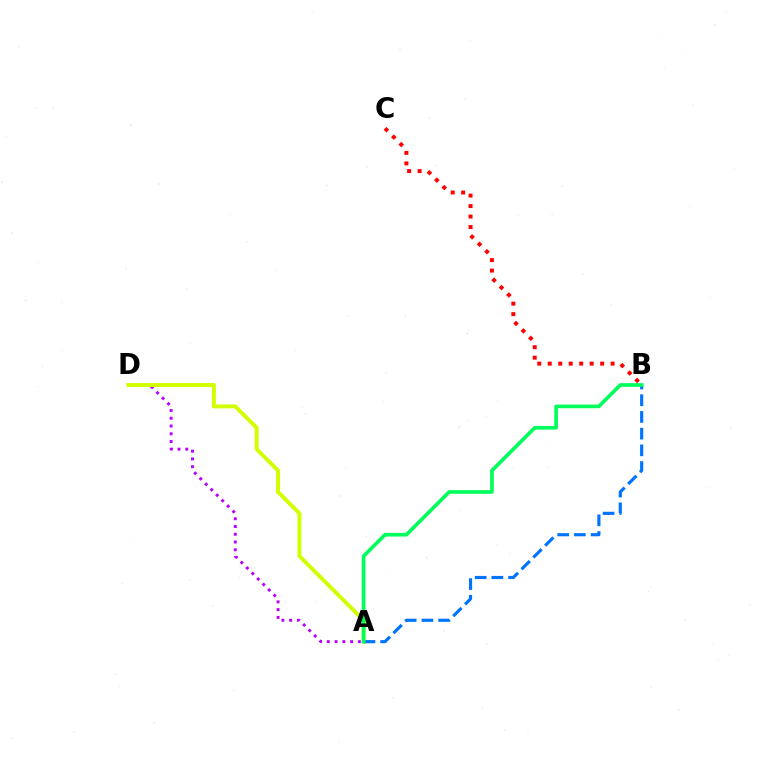{('A', 'D'): [{'color': '#b900ff', 'line_style': 'dotted', 'thickness': 2.11}, {'color': '#d1ff00', 'line_style': 'solid', 'thickness': 2.84}], ('B', 'C'): [{'color': '#ff0000', 'line_style': 'dotted', 'thickness': 2.85}], ('A', 'B'): [{'color': '#0074ff', 'line_style': 'dashed', 'thickness': 2.27}, {'color': '#00ff5c', 'line_style': 'solid', 'thickness': 2.64}]}